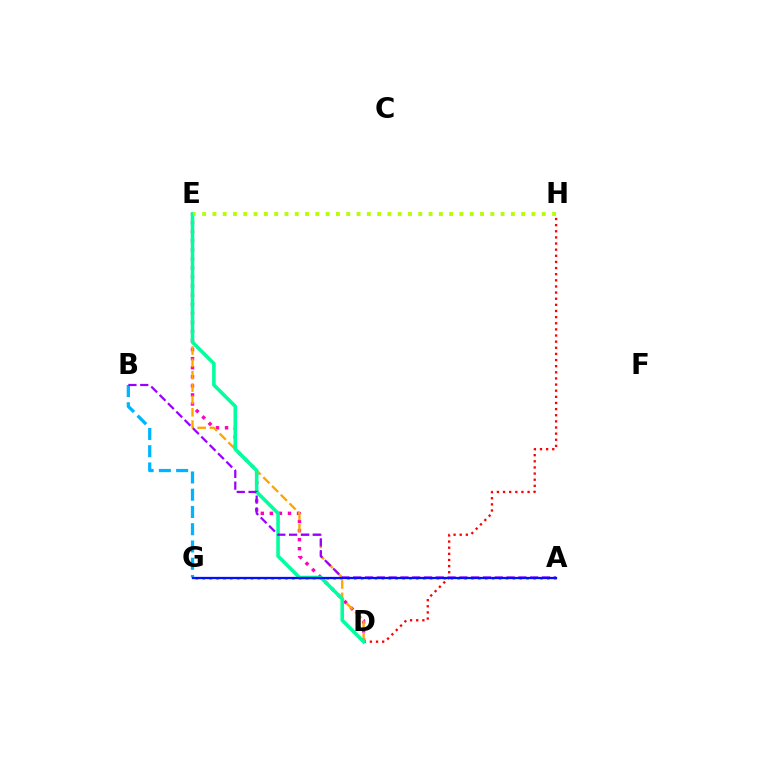{('A', 'G'): [{'color': '#08ff00', 'line_style': 'dotted', 'thickness': 1.87}, {'color': '#0010ff', 'line_style': 'solid', 'thickness': 1.64}], ('D', 'E'): [{'color': '#ff00bd', 'line_style': 'dotted', 'thickness': 2.46}, {'color': '#ffa500', 'line_style': 'dashed', 'thickness': 1.68}, {'color': '#00ff9d', 'line_style': 'solid', 'thickness': 2.57}], ('D', 'H'): [{'color': '#ff0000', 'line_style': 'dotted', 'thickness': 1.67}], ('E', 'H'): [{'color': '#b3ff00', 'line_style': 'dotted', 'thickness': 2.8}], ('B', 'G'): [{'color': '#00b5ff', 'line_style': 'dashed', 'thickness': 2.34}], ('A', 'B'): [{'color': '#9b00ff', 'line_style': 'dashed', 'thickness': 1.6}]}